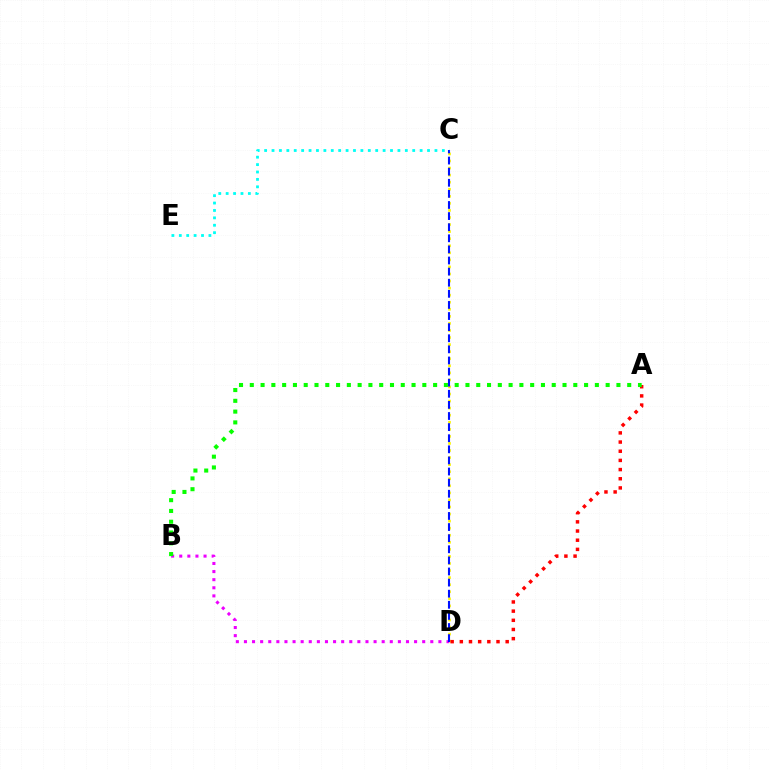{('C', 'D'): [{'color': '#fcf500', 'line_style': 'dotted', 'thickness': 1.92}, {'color': '#0010ff', 'line_style': 'dashed', 'thickness': 1.51}], ('B', 'D'): [{'color': '#ee00ff', 'line_style': 'dotted', 'thickness': 2.2}], ('A', 'D'): [{'color': '#ff0000', 'line_style': 'dotted', 'thickness': 2.49}], ('A', 'B'): [{'color': '#08ff00', 'line_style': 'dotted', 'thickness': 2.93}], ('C', 'E'): [{'color': '#00fff6', 'line_style': 'dotted', 'thickness': 2.01}]}